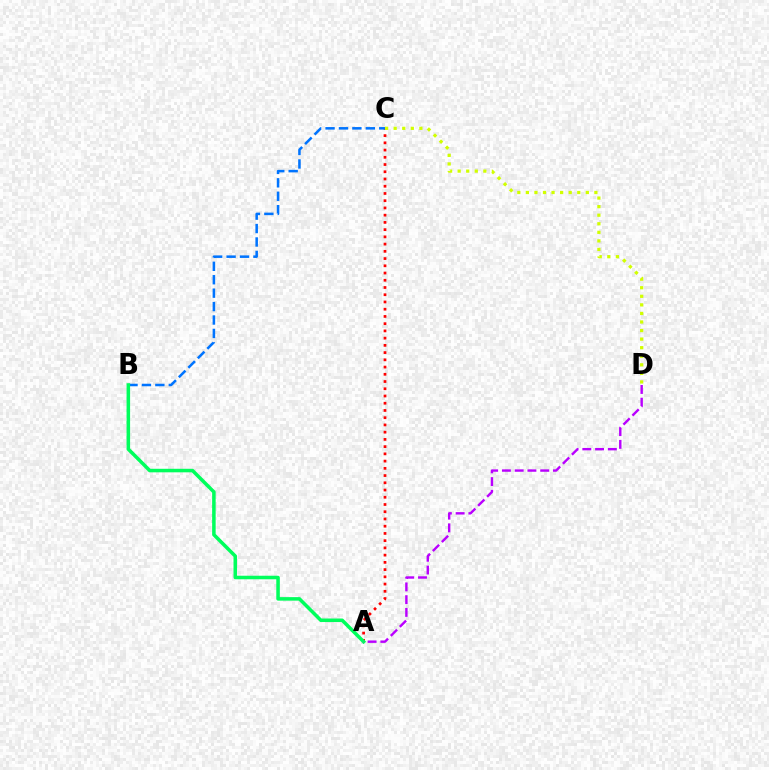{('A', 'C'): [{'color': '#ff0000', 'line_style': 'dotted', 'thickness': 1.97}], ('B', 'C'): [{'color': '#0074ff', 'line_style': 'dashed', 'thickness': 1.82}], ('A', 'B'): [{'color': '#00ff5c', 'line_style': 'solid', 'thickness': 2.54}], ('A', 'D'): [{'color': '#b900ff', 'line_style': 'dashed', 'thickness': 1.73}], ('C', 'D'): [{'color': '#d1ff00', 'line_style': 'dotted', 'thickness': 2.33}]}